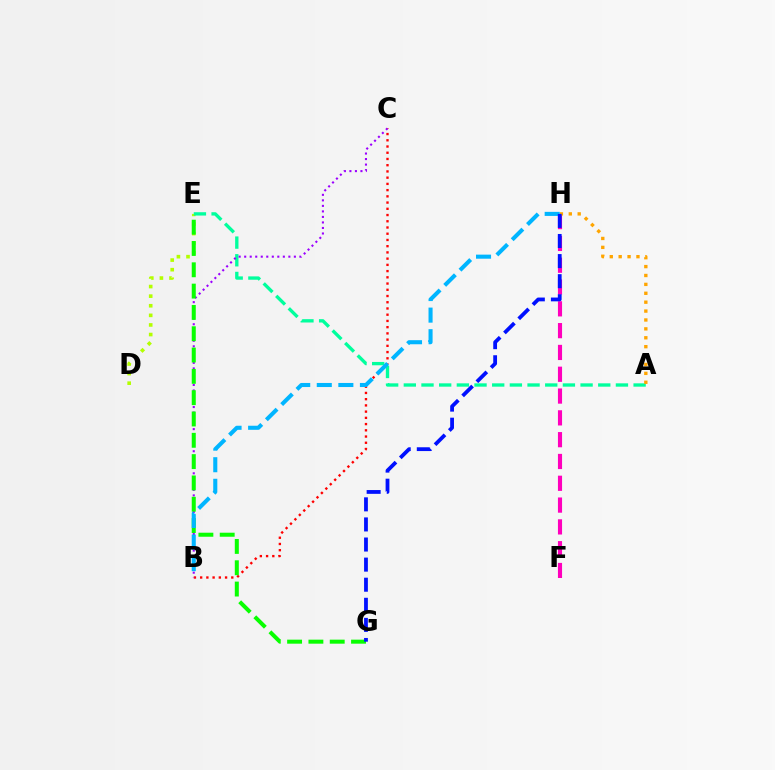{('F', 'H'): [{'color': '#ff00bd', 'line_style': 'dashed', 'thickness': 2.96}], ('B', 'C'): [{'color': '#ff0000', 'line_style': 'dotted', 'thickness': 1.69}, {'color': '#9b00ff', 'line_style': 'dotted', 'thickness': 1.5}], ('D', 'E'): [{'color': '#b3ff00', 'line_style': 'dotted', 'thickness': 2.61}], ('A', 'E'): [{'color': '#00ff9d', 'line_style': 'dashed', 'thickness': 2.4}], ('E', 'G'): [{'color': '#08ff00', 'line_style': 'dashed', 'thickness': 2.9}], ('A', 'H'): [{'color': '#ffa500', 'line_style': 'dotted', 'thickness': 2.42}], ('B', 'H'): [{'color': '#00b5ff', 'line_style': 'dashed', 'thickness': 2.93}], ('G', 'H'): [{'color': '#0010ff', 'line_style': 'dashed', 'thickness': 2.73}]}